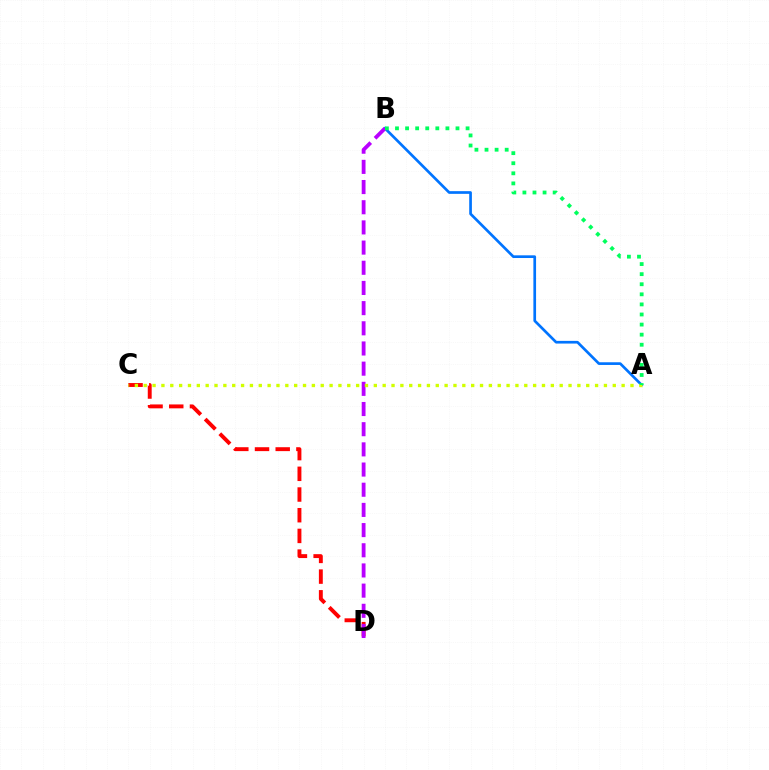{('A', 'B'): [{'color': '#0074ff', 'line_style': 'solid', 'thickness': 1.93}, {'color': '#00ff5c', 'line_style': 'dotted', 'thickness': 2.74}], ('C', 'D'): [{'color': '#ff0000', 'line_style': 'dashed', 'thickness': 2.81}], ('B', 'D'): [{'color': '#b900ff', 'line_style': 'dashed', 'thickness': 2.74}], ('A', 'C'): [{'color': '#d1ff00', 'line_style': 'dotted', 'thickness': 2.4}]}